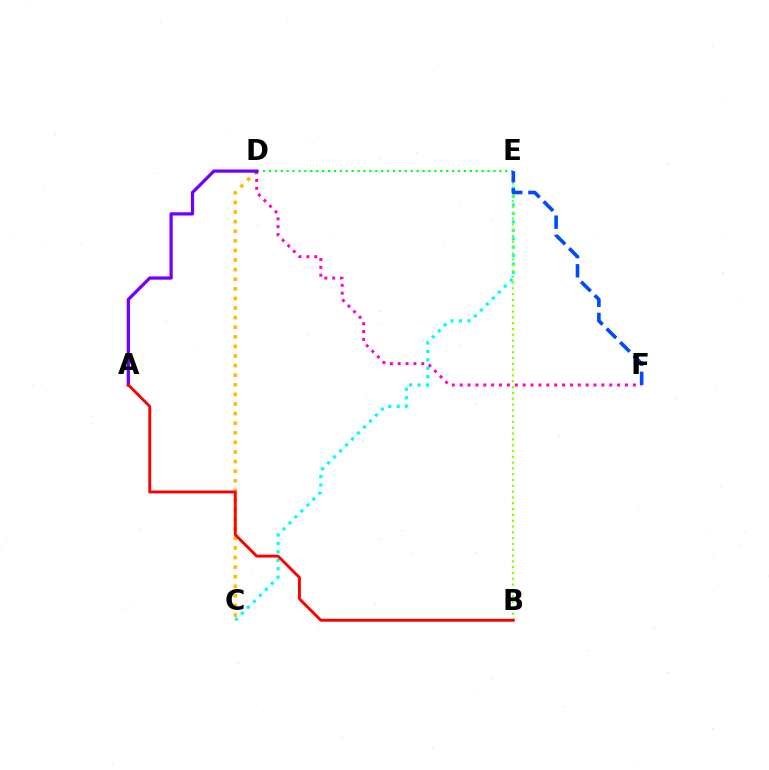{('C', 'D'): [{'color': '#ffbd00', 'line_style': 'dotted', 'thickness': 2.61}], ('C', 'E'): [{'color': '#00fff6', 'line_style': 'dotted', 'thickness': 2.3}], ('D', 'E'): [{'color': '#00ff39', 'line_style': 'dotted', 'thickness': 1.61}], ('D', 'F'): [{'color': '#ff00cf', 'line_style': 'dotted', 'thickness': 2.14}], ('A', 'D'): [{'color': '#7200ff', 'line_style': 'solid', 'thickness': 2.34}], ('B', 'E'): [{'color': '#84ff00', 'line_style': 'dotted', 'thickness': 1.58}], ('A', 'B'): [{'color': '#ff0000', 'line_style': 'solid', 'thickness': 2.07}], ('E', 'F'): [{'color': '#004bff', 'line_style': 'dashed', 'thickness': 2.6}]}